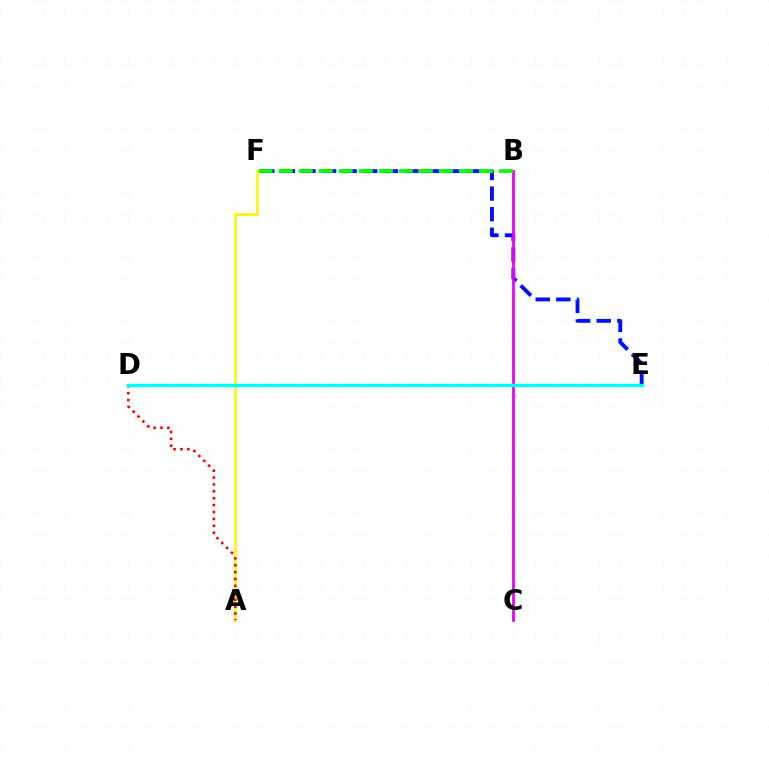{('A', 'F'): [{'color': '#fcf500', 'line_style': 'solid', 'thickness': 1.83}], ('E', 'F'): [{'color': '#0010ff', 'line_style': 'dashed', 'thickness': 2.8}], ('B', 'C'): [{'color': '#ee00ff', 'line_style': 'solid', 'thickness': 2.02}], ('B', 'F'): [{'color': '#08ff00', 'line_style': 'dashed', 'thickness': 2.72}], ('A', 'D'): [{'color': '#ff0000', 'line_style': 'dotted', 'thickness': 1.87}], ('D', 'E'): [{'color': '#00fff6', 'line_style': 'solid', 'thickness': 2.46}]}